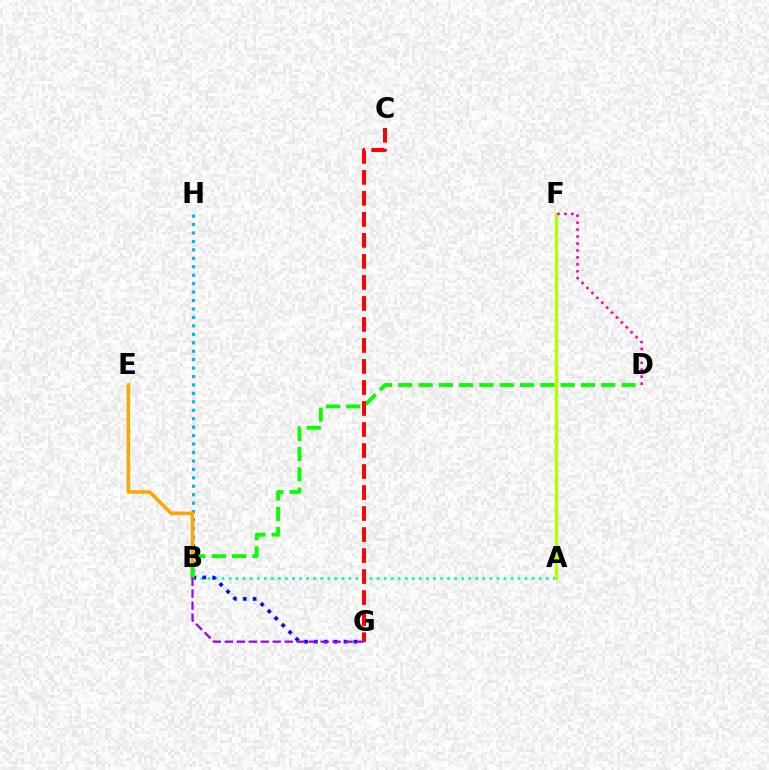{('B', 'H'): [{'color': '#00b5ff', 'line_style': 'dotted', 'thickness': 2.29}], ('A', 'B'): [{'color': '#00ff9d', 'line_style': 'dotted', 'thickness': 1.91}], ('B', 'G'): [{'color': '#0010ff', 'line_style': 'dotted', 'thickness': 2.68}, {'color': '#9b00ff', 'line_style': 'dashed', 'thickness': 1.63}], ('B', 'E'): [{'color': '#ffa500', 'line_style': 'solid', 'thickness': 2.55}], ('A', 'F'): [{'color': '#b3ff00', 'line_style': 'solid', 'thickness': 2.44}], ('B', 'D'): [{'color': '#08ff00', 'line_style': 'dashed', 'thickness': 2.76}], ('C', 'G'): [{'color': '#ff0000', 'line_style': 'dashed', 'thickness': 2.85}], ('D', 'F'): [{'color': '#ff00bd', 'line_style': 'dotted', 'thickness': 1.89}]}